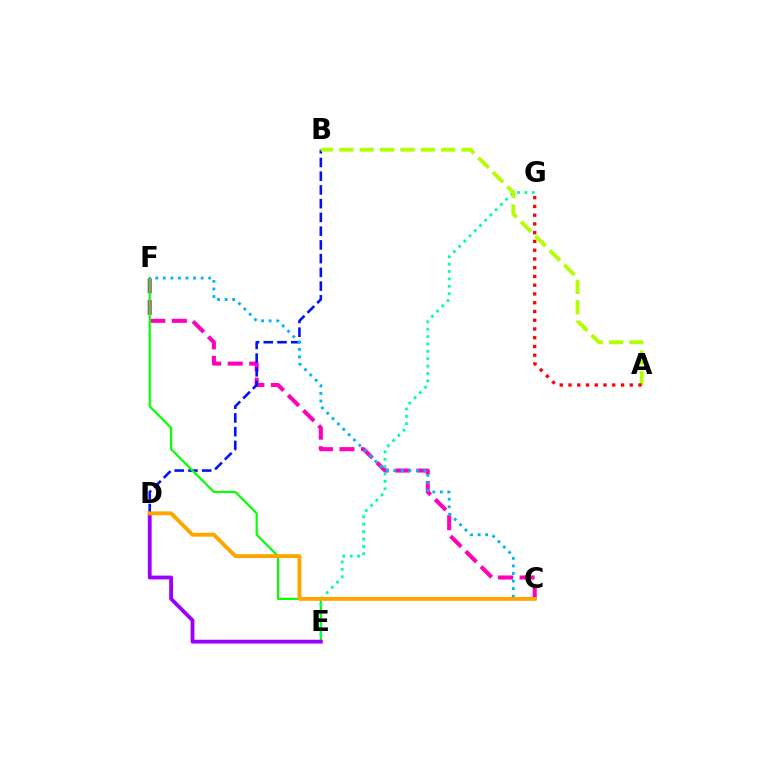{('C', 'F'): [{'color': '#ff00bd', 'line_style': 'dashed', 'thickness': 2.92}, {'color': '#00b5ff', 'line_style': 'dotted', 'thickness': 2.05}], ('B', 'D'): [{'color': '#0010ff', 'line_style': 'dashed', 'thickness': 1.87}], ('E', 'F'): [{'color': '#08ff00', 'line_style': 'solid', 'thickness': 1.57}], ('E', 'G'): [{'color': '#00ff9d', 'line_style': 'dotted', 'thickness': 2.01}], ('D', 'E'): [{'color': '#9b00ff', 'line_style': 'solid', 'thickness': 2.75}], ('C', 'D'): [{'color': '#ffa500', 'line_style': 'solid', 'thickness': 2.77}], ('A', 'B'): [{'color': '#b3ff00', 'line_style': 'dashed', 'thickness': 2.77}], ('A', 'G'): [{'color': '#ff0000', 'line_style': 'dotted', 'thickness': 2.38}]}